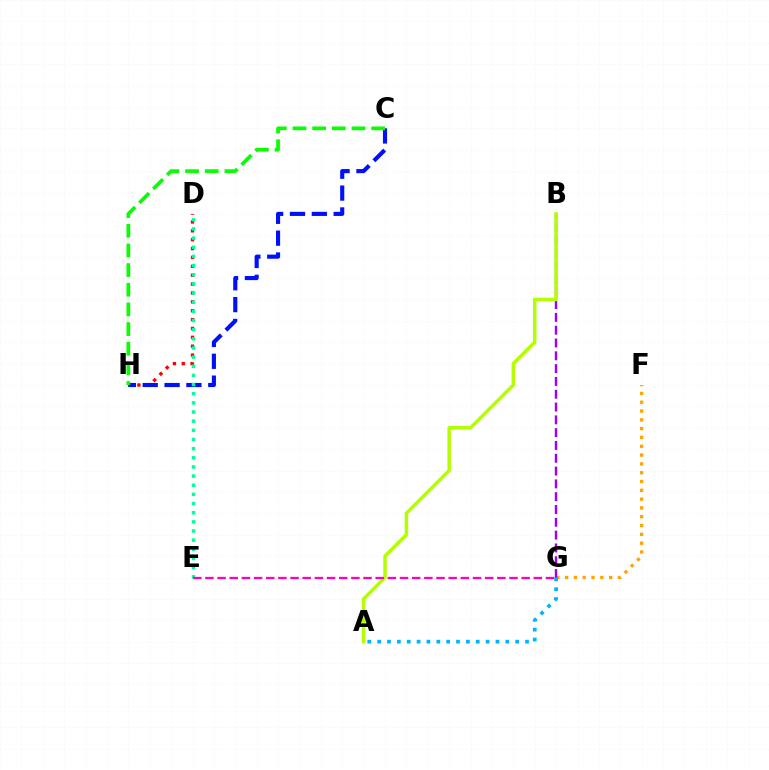{('F', 'G'): [{'color': '#ffa500', 'line_style': 'dotted', 'thickness': 2.39}], ('D', 'H'): [{'color': '#ff0000', 'line_style': 'dotted', 'thickness': 2.41}], ('B', 'G'): [{'color': '#9b00ff', 'line_style': 'dashed', 'thickness': 1.74}], ('A', 'G'): [{'color': '#00b5ff', 'line_style': 'dotted', 'thickness': 2.68}], ('C', 'H'): [{'color': '#0010ff', 'line_style': 'dashed', 'thickness': 2.97}, {'color': '#08ff00', 'line_style': 'dashed', 'thickness': 2.67}], ('D', 'E'): [{'color': '#00ff9d', 'line_style': 'dotted', 'thickness': 2.49}], ('A', 'B'): [{'color': '#b3ff00', 'line_style': 'solid', 'thickness': 2.53}], ('E', 'G'): [{'color': '#ff00bd', 'line_style': 'dashed', 'thickness': 1.65}]}